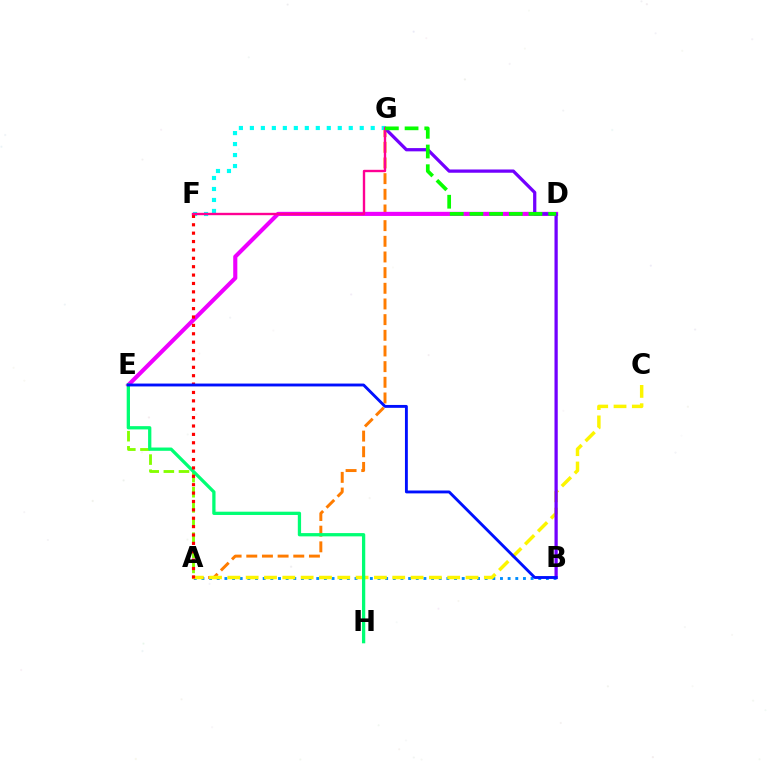{('A', 'B'): [{'color': '#008cff', 'line_style': 'dotted', 'thickness': 2.08}], ('A', 'G'): [{'color': '#ff7c00', 'line_style': 'dashed', 'thickness': 2.13}], ('A', 'E'): [{'color': '#84ff00', 'line_style': 'dashed', 'thickness': 2.06}], ('D', 'E'): [{'color': '#ee00ff', 'line_style': 'solid', 'thickness': 2.96}], ('A', 'C'): [{'color': '#fcf500', 'line_style': 'dashed', 'thickness': 2.49}], ('B', 'G'): [{'color': '#7200ff', 'line_style': 'solid', 'thickness': 2.34}], ('E', 'H'): [{'color': '#00ff74', 'line_style': 'solid', 'thickness': 2.36}], ('F', 'G'): [{'color': '#00fff6', 'line_style': 'dotted', 'thickness': 2.98}, {'color': '#ff0094', 'line_style': 'solid', 'thickness': 1.71}], ('A', 'F'): [{'color': '#ff0000', 'line_style': 'dotted', 'thickness': 2.28}], ('D', 'G'): [{'color': '#08ff00', 'line_style': 'dashed', 'thickness': 2.68}], ('B', 'E'): [{'color': '#0010ff', 'line_style': 'solid', 'thickness': 2.07}]}